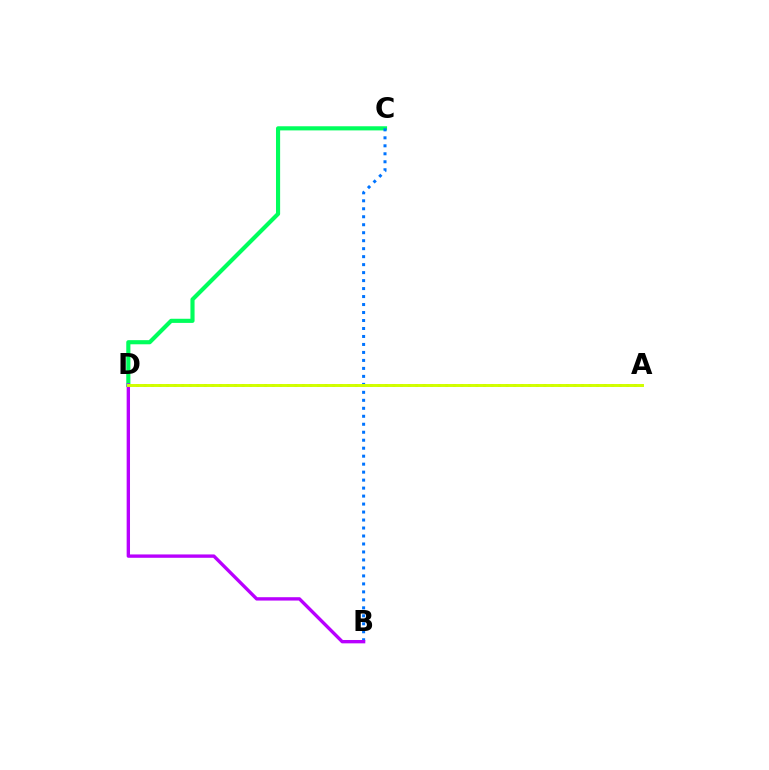{('A', 'D'): [{'color': '#ff0000', 'line_style': 'dotted', 'thickness': 2.05}, {'color': '#d1ff00', 'line_style': 'solid', 'thickness': 2.13}], ('C', 'D'): [{'color': '#00ff5c', 'line_style': 'solid', 'thickness': 2.98}], ('B', 'C'): [{'color': '#0074ff', 'line_style': 'dotted', 'thickness': 2.17}], ('B', 'D'): [{'color': '#b900ff', 'line_style': 'solid', 'thickness': 2.41}]}